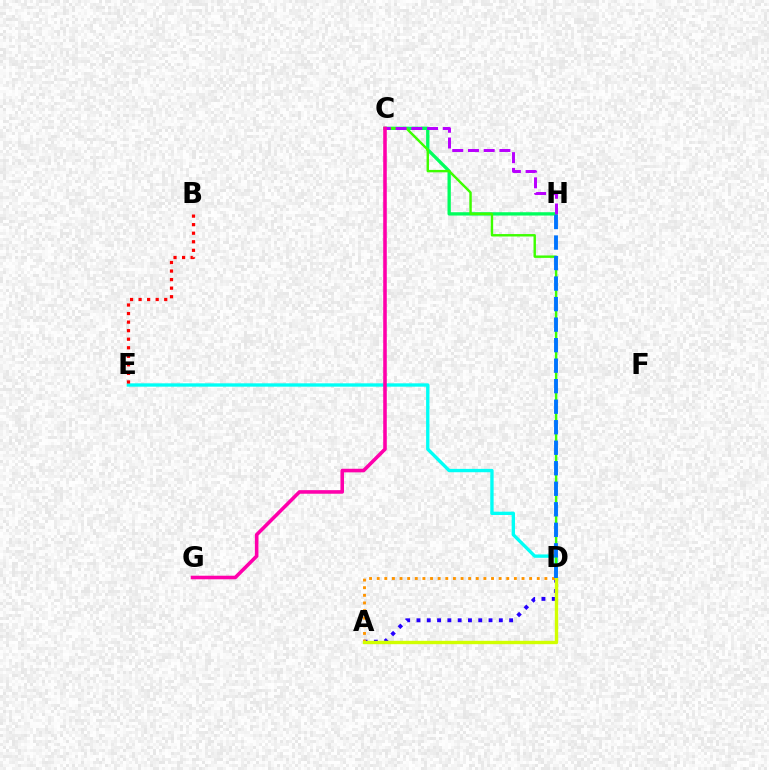{('D', 'E'): [{'color': '#00fff6', 'line_style': 'solid', 'thickness': 2.41}], ('C', 'H'): [{'color': '#00ff5c', 'line_style': 'solid', 'thickness': 2.39}, {'color': '#b900ff', 'line_style': 'dashed', 'thickness': 2.14}], ('B', 'E'): [{'color': '#ff0000', 'line_style': 'dotted', 'thickness': 2.32}], ('C', 'D'): [{'color': '#3dff00', 'line_style': 'solid', 'thickness': 1.74}], ('A', 'D'): [{'color': '#2500ff', 'line_style': 'dotted', 'thickness': 2.8}, {'color': '#ff9400', 'line_style': 'dotted', 'thickness': 2.07}, {'color': '#d1ff00', 'line_style': 'solid', 'thickness': 2.43}], ('D', 'H'): [{'color': '#0074ff', 'line_style': 'dashed', 'thickness': 2.79}], ('C', 'G'): [{'color': '#ff00ac', 'line_style': 'solid', 'thickness': 2.58}]}